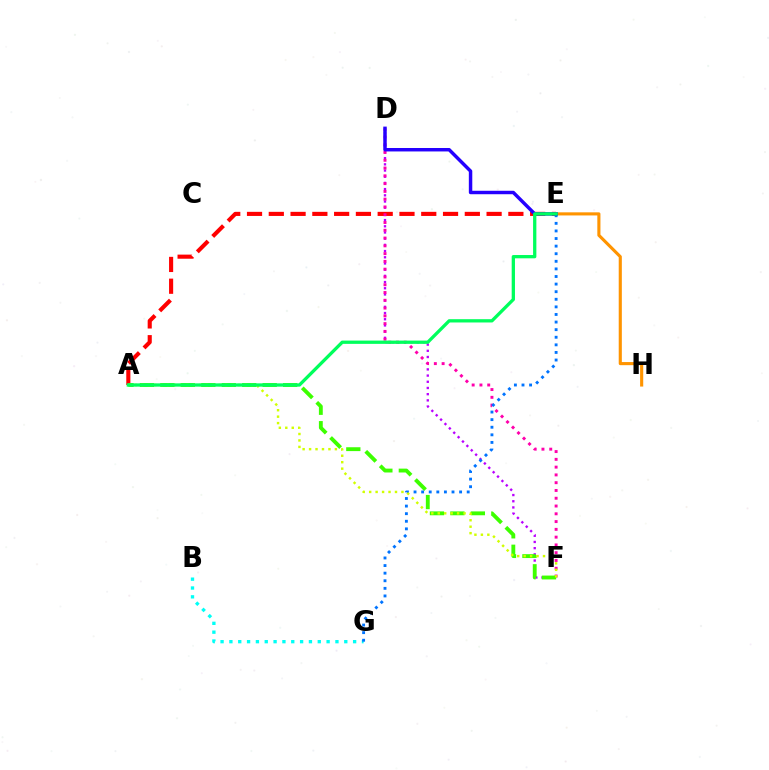{('B', 'G'): [{'color': '#00fff6', 'line_style': 'dotted', 'thickness': 2.4}], ('D', 'F'): [{'color': '#b900ff', 'line_style': 'dotted', 'thickness': 1.68}, {'color': '#ff00ac', 'line_style': 'dotted', 'thickness': 2.11}], ('A', 'E'): [{'color': '#ff0000', 'line_style': 'dashed', 'thickness': 2.96}, {'color': '#00ff5c', 'line_style': 'solid', 'thickness': 2.37}], ('E', 'H'): [{'color': '#ff9400', 'line_style': 'solid', 'thickness': 2.24}], ('A', 'F'): [{'color': '#3dff00', 'line_style': 'dashed', 'thickness': 2.78}, {'color': '#d1ff00', 'line_style': 'dotted', 'thickness': 1.75}], ('E', 'G'): [{'color': '#0074ff', 'line_style': 'dotted', 'thickness': 2.06}], ('D', 'E'): [{'color': '#2500ff', 'line_style': 'solid', 'thickness': 2.49}]}